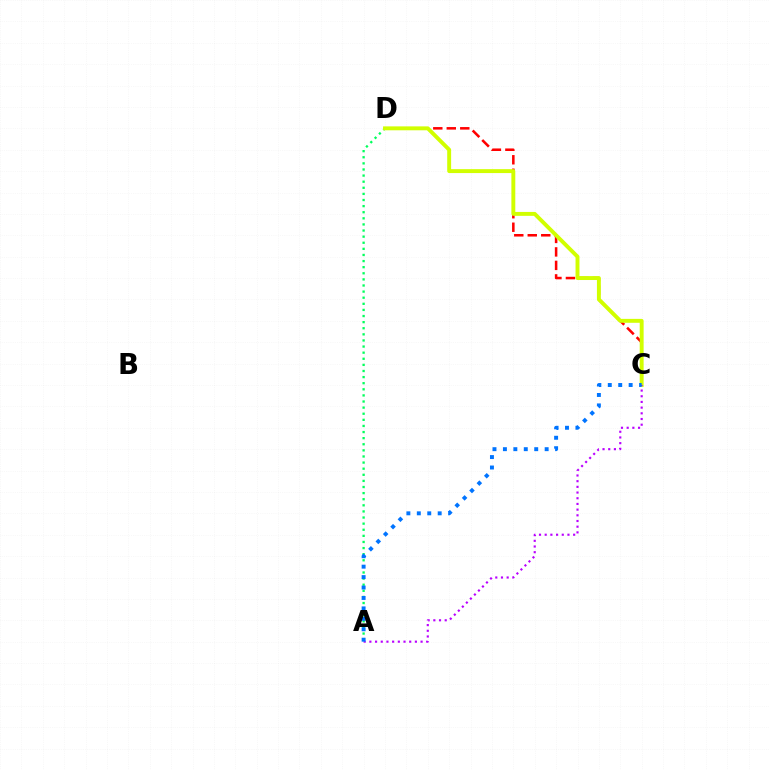{('C', 'D'): [{'color': '#ff0000', 'line_style': 'dashed', 'thickness': 1.83}, {'color': '#d1ff00', 'line_style': 'solid', 'thickness': 2.82}], ('A', 'D'): [{'color': '#00ff5c', 'line_style': 'dotted', 'thickness': 1.66}], ('A', 'C'): [{'color': '#b900ff', 'line_style': 'dotted', 'thickness': 1.55}, {'color': '#0074ff', 'line_style': 'dotted', 'thickness': 2.83}]}